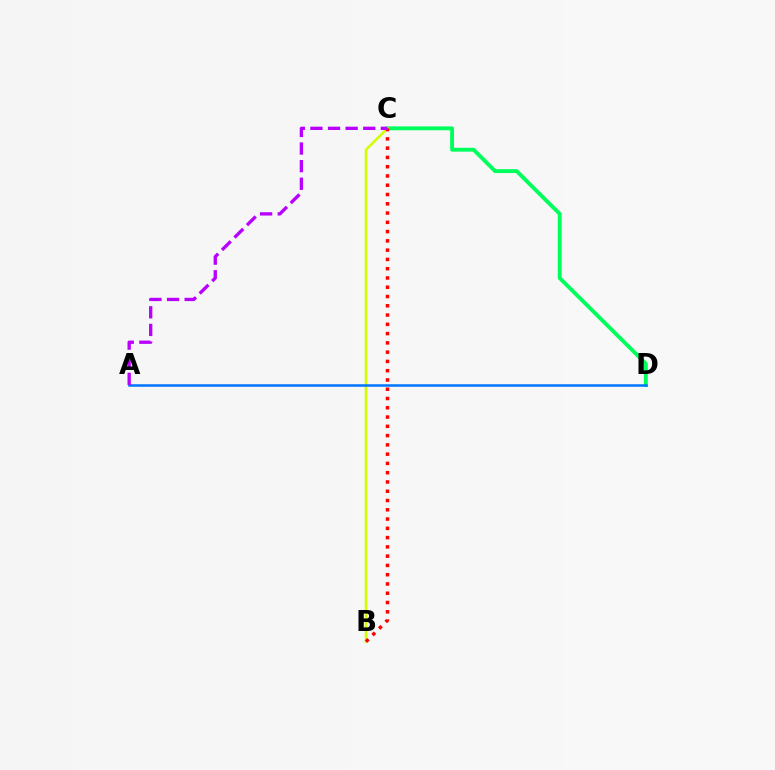{('C', 'D'): [{'color': '#00ff5c', 'line_style': 'solid', 'thickness': 2.79}], ('B', 'C'): [{'color': '#d1ff00', 'line_style': 'solid', 'thickness': 1.83}, {'color': '#ff0000', 'line_style': 'dotted', 'thickness': 2.52}], ('A', 'D'): [{'color': '#0074ff', 'line_style': 'solid', 'thickness': 1.8}], ('A', 'C'): [{'color': '#b900ff', 'line_style': 'dashed', 'thickness': 2.39}]}